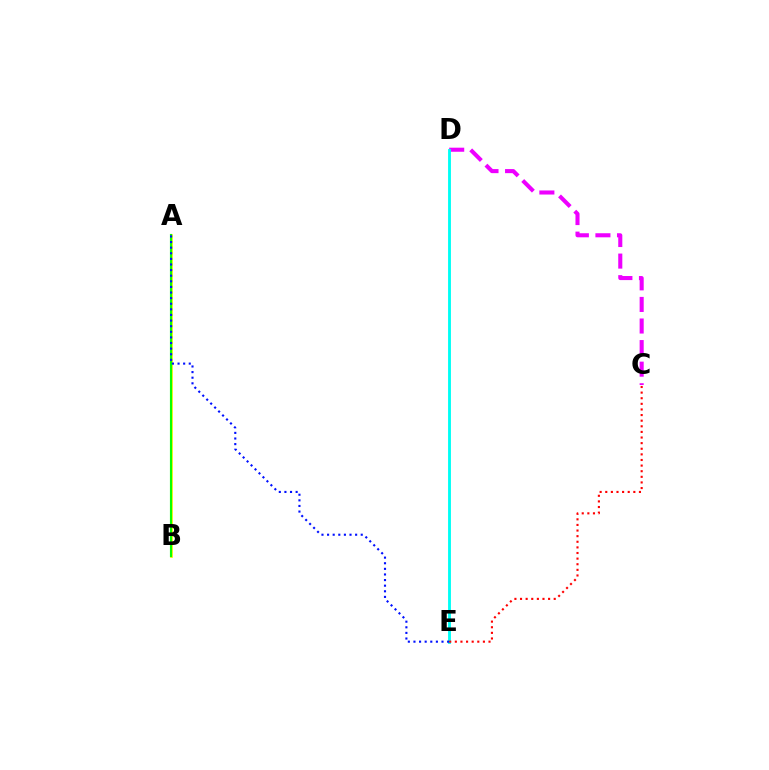{('C', 'D'): [{'color': '#ee00ff', 'line_style': 'dashed', 'thickness': 2.93}], ('A', 'B'): [{'color': '#fcf500', 'line_style': 'solid', 'thickness': 1.95}, {'color': '#08ff00', 'line_style': 'solid', 'thickness': 1.54}], ('D', 'E'): [{'color': '#00fff6', 'line_style': 'solid', 'thickness': 2.07}], ('A', 'E'): [{'color': '#0010ff', 'line_style': 'dotted', 'thickness': 1.52}], ('C', 'E'): [{'color': '#ff0000', 'line_style': 'dotted', 'thickness': 1.53}]}